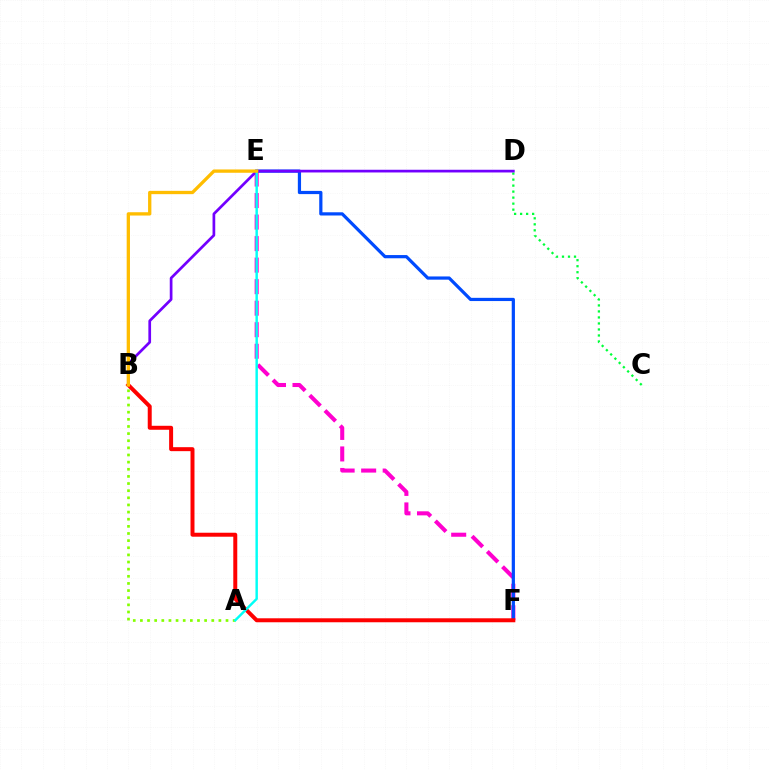{('E', 'F'): [{'color': '#ff00cf', 'line_style': 'dashed', 'thickness': 2.92}, {'color': '#004bff', 'line_style': 'solid', 'thickness': 2.31}], ('C', 'D'): [{'color': '#00ff39', 'line_style': 'dotted', 'thickness': 1.63}], ('B', 'D'): [{'color': '#7200ff', 'line_style': 'solid', 'thickness': 1.95}], ('A', 'B'): [{'color': '#84ff00', 'line_style': 'dotted', 'thickness': 1.94}], ('B', 'F'): [{'color': '#ff0000', 'line_style': 'solid', 'thickness': 2.86}], ('A', 'E'): [{'color': '#00fff6', 'line_style': 'solid', 'thickness': 1.76}], ('B', 'E'): [{'color': '#ffbd00', 'line_style': 'solid', 'thickness': 2.38}]}